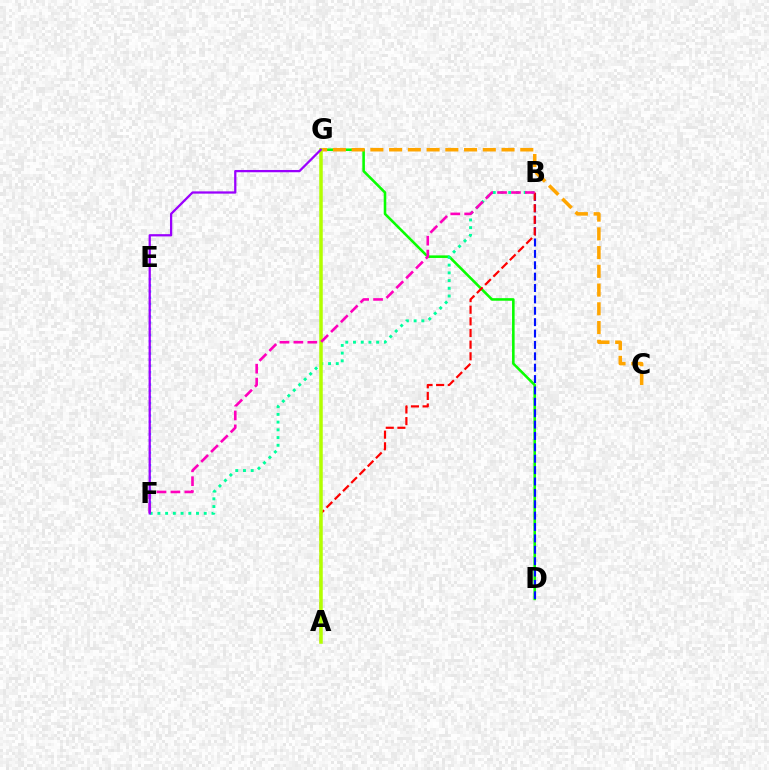{('D', 'G'): [{'color': '#08ff00', 'line_style': 'solid', 'thickness': 1.86}], ('B', 'D'): [{'color': '#0010ff', 'line_style': 'dashed', 'thickness': 1.55}], ('B', 'F'): [{'color': '#00ff9d', 'line_style': 'dotted', 'thickness': 2.1}, {'color': '#ff00bd', 'line_style': 'dashed', 'thickness': 1.89}], ('C', 'G'): [{'color': '#ffa500', 'line_style': 'dashed', 'thickness': 2.55}], ('A', 'B'): [{'color': '#ff0000', 'line_style': 'dashed', 'thickness': 1.58}], ('E', 'F'): [{'color': '#00b5ff', 'line_style': 'dotted', 'thickness': 1.68}], ('A', 'G'): [{'color': '#b3ff00', 'line_style': 'solid', 'thickness': 2.52}], ('F', 'G'): [{'color': '#9b00ff', 'line_style': 'solid', 'thickness': 1.63}]}